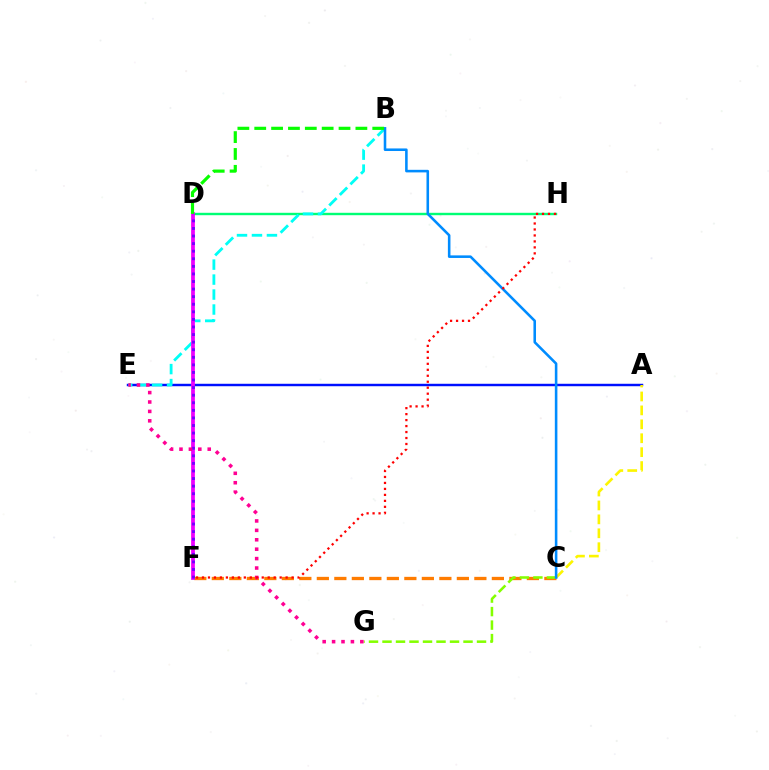{('D', 'H'): [{'color': '#00ff74', 'line_style': 'solid', 'thickness': 1.73}], ('C', 'F'): [{'color': '#ff7c00', 'line_style': 'dashed', 'thickness': 2.38}], ('C', 'G'): [{'color': '#84ff00', 'line_style': 'dashed', 'thickness': 1.83}], ('A', 'E'): [{'color': '#0010ff', 'line_style': 'solid', 'thickness': 1.76}], ('A', 'C'): [{'color': '#fcf500', 'line_style': 'dashed', 'thickness': 1.89}], ('B', 'E'): [{'color': '#00fff6', 'line_style': 'dashed', 'thickness': 2.03}], ('D', 'F'): [{'color': '#ee00ff', 'line_style': 'solid', 'thickness': 2.71}, {'color': '#7200ff', 'line_style': 'dotted', 'thickness': 2.06}], ('B', 'C'): [{'color': '#008cff', 'line_style': 'solid', 'thickness': 1.85}], ('E', 'G'): [{'color': '#ff0094', 'line_style': 'dotted', 'thickness': 2.56}], ('B', 'D'): [{'color': '#08ff00', 'line_style': 'dashed', 'thickness': 2.29}], ('F', 'H'): [{'color': '#ff0000', 'line_style': 'dotted', 'thickness': 1.62}]}